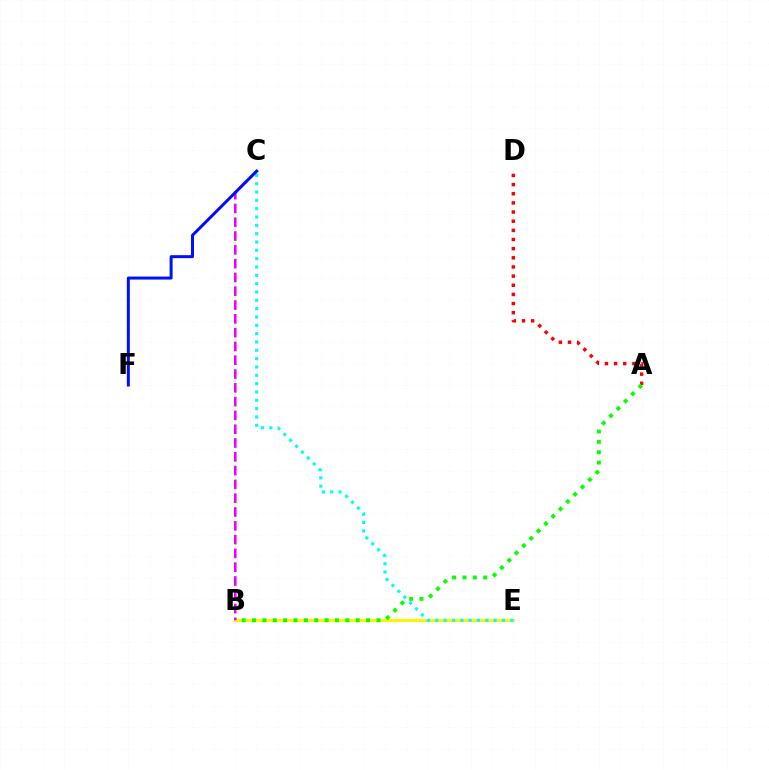{('B', 'E'): [{'color': '#fcf500', 'line_style': 'solid', 'thickness': 2.19}], ('B', 'C'): [{'color': '#ee00ff', 'line_style': 'dashed', 'thickness': 1.87}], ('A', 'D'): [{'color': '#ff0000', 'line_style': 'dotted', 'thickness': 2.49}], ('C', 'E'): [{'color': '#00fff6', 'line_style': 'dotted', 'thickness': 2.26}], ('A', 'B'): [{'color': '#08ff00', 'line_style': 'dotted', 'thickness': 2.82}], ('C', 'F'): [{'color': '#0010ff', 'line_style': 'solid', 'thickness': 2.16}]}